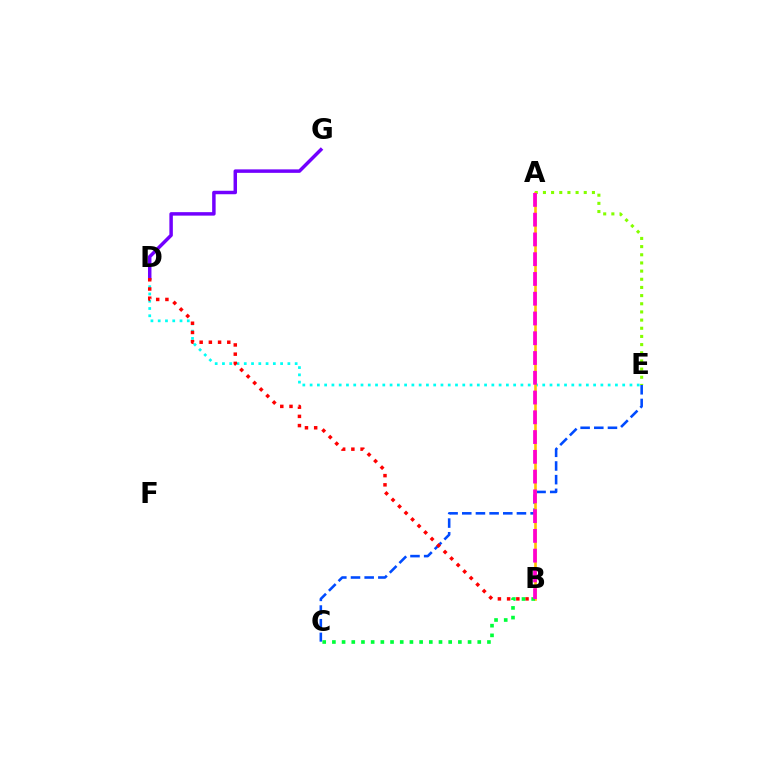{('D', 'E'): [{'color': '#00fff6', 'line_style': 'dotted', 'thickness': 1.98}], ('C', 'E'): [{'color': '#004bff', 'line_style': 'dashed', 'thickness': 1.86}], ('A', 'E'): [{'color': '#84ff00', 'line_style': 'dotted', 'thickness': 2.22}], ('A', 'B'): [{'color': '#ffbd00', 'line_style': 'solid', 'thickness': 1.89}, {'color': '#ff00cf', 'line_style': 'dashed', 'thickness': 2.68}], ('D', 'G'): [{'color': '#7200ff', 'line_style': 'solid', 'thickness': 2.5}], ('B', 'D'): [{'color': '#ff0000', 'line_style': 'dotted', 'thickness': 2.5}], ('B', 'C'): [{'color': '#00ff39', 'line_style': 'dotted', 'thickness': 2.63}]}